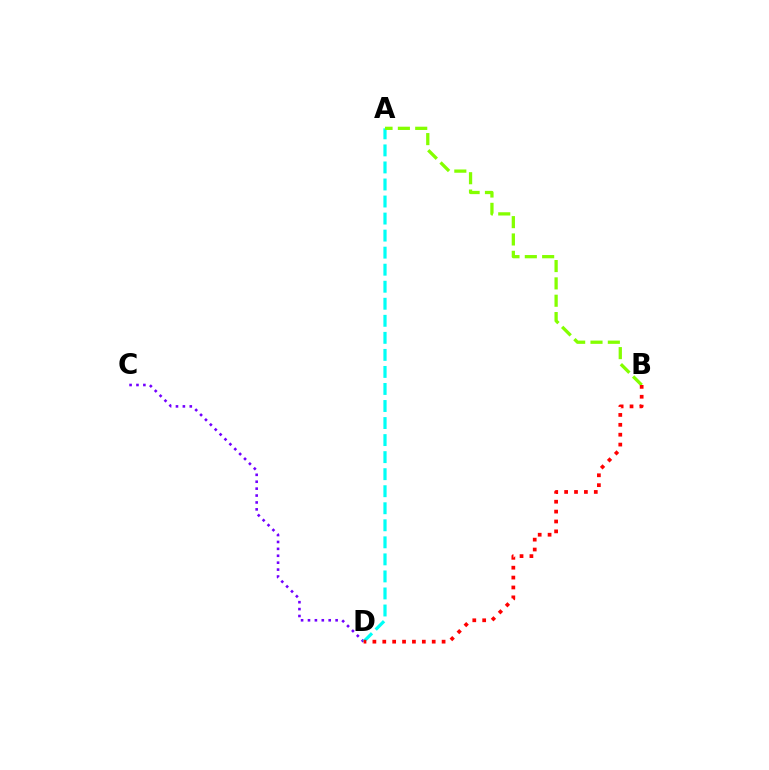{('C', 'D'): [{'color': '#7200ff', 'line_style': 'dotted', 'thickness': 1.88}], ('A', 'D'): [{'color': '#00fff6', 'line_style': 'dashed', 'thickness': 2.31}], ('A', 'B'): [{'color': '#84ff00', 'line_style': 'dashed', 'thickness': 2.36}], ('B', 'D'): [{'color': '#ff0000', 'line_style': 'dotted', 'thickness': 2.69}]}